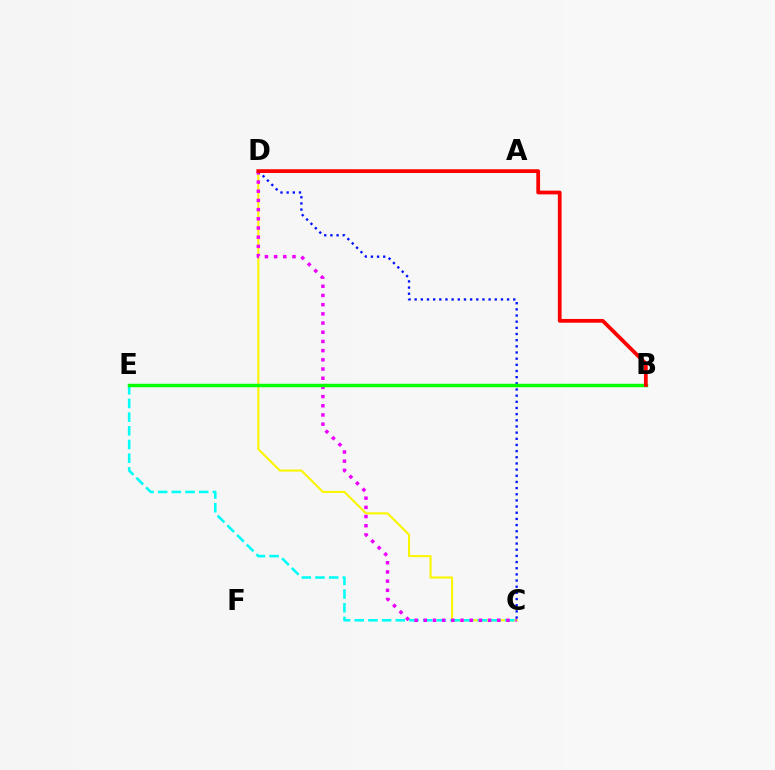{('C', 'D'): [{'color': '#fcf500', 'line_style': 'solid', 'thickness': 1.51}, {'color': '#ee00ff', 'line_style': 'dotted', 'thickness': 2.5}, {'color': '#0010ff', 'line_style': 'dotted', 'thickness': 1.67}], ('C', 'E'): [{'color': '#00fff6', 'line_style': 'dashed', 'thickness': 1.86}], ('B', 'E'): [{'color': '#08ff00', 'line_style': 'solid', 'thickness': 2.49}], ('B', 'D'): [{'color': '#ff0000', 'line_style': 'solid', 'thickness': 2.71}]}